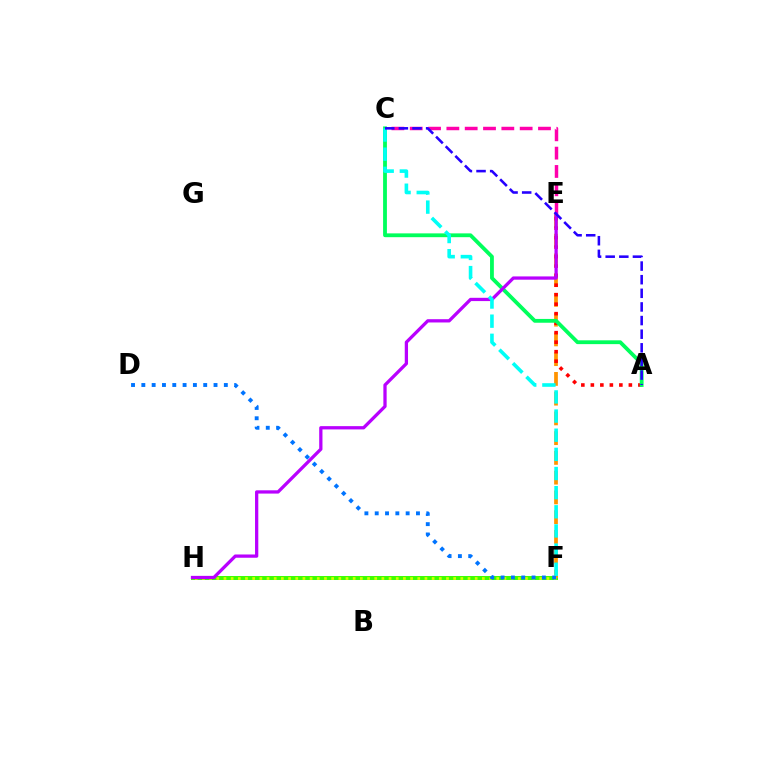{('F', 'H'): [{'color': '#3dff00', 'line_style': 'solid', 'thickness': 2.86}, {'color': '#d1ff00', 'line_style': 'dotted', 'thickness': 1.95}], ('E', 'F'): [{'color': '#ff9400', 'line_style': 'dashed', 'thickness': 2.68}], ('A', 'E'): [{'color': '#ff0000', 'line_style': 'dotted', 'thickness': 2.58}], ('C', 'E'): [{'color': '#ff00ac', 'line_style': 'dashed', 'thickness': 2.49}], ('A', 'C'): [{'color': '#00ff5c', 'line_style': 'solid', 'thickness': 2.74}, {'color': '#2500ff', 'line_style': 'dashed', 'thickness': 1.85}], ('E', 'H'): [{'color': '#b900ff', 'line_style': 'solid', 'thickness': 2.36}], ('D', 'F'): [{'color': '#0074ff', 'line_style': 'dotted', 'thickness': 2.8}], ('C', 'F'): [{'color': '#00fff6', 'line_style': 'dashed', 'thickness': 2.6}]}